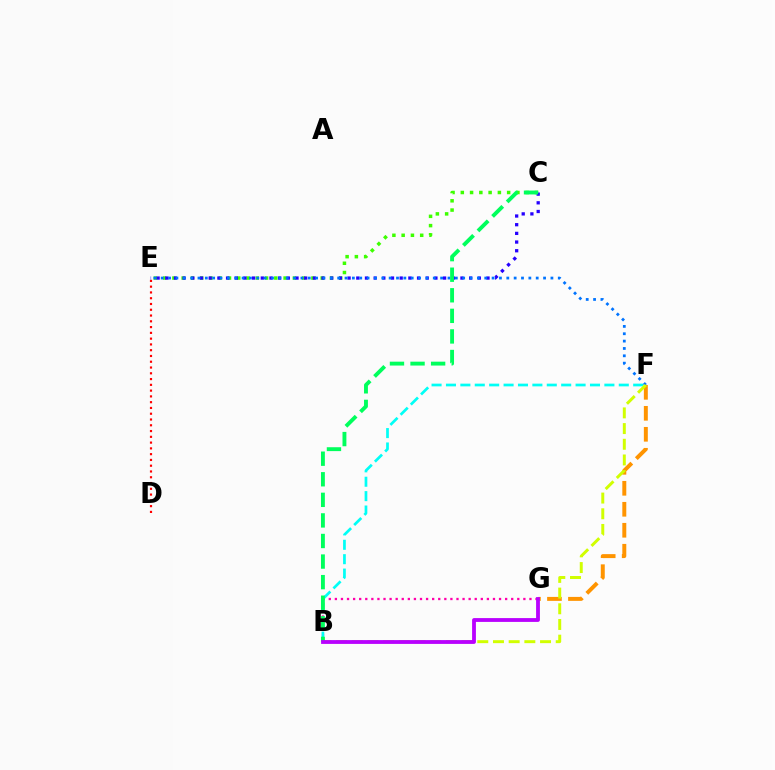{('B', 'G'): [{'color': '#ff00ac', 'line_style': 'dotted', 'thickness': 1.65}, {'color': '#b900ff', 'line_style': 'solid', 'thickness': 2.75}], ('B', 'F'): [{'color': '#00fff6', 'line_style': 'dashed', 'thickness': 1.96}, {'color': '#d1ff00', 'line_style': 'dashed', 'thickness': 2.13}], ('D', 'E'): [{'color': '#ff0000', 'line_style': 'dotted', 'thickness': 1.57}], ('F', 'G'): [{'color': '#ff9400', 'line_style': 'dashed', 'thickness': 2.85}], ('C', 'E'): [{'color': '#3dff00', 'line_style': 'dotted', 'thickness': 2.52}, {'color': '#2500ff', 'line_style': 'dotted', 'thickness': 2.36}], ('E', 'F'): [{'color': '#0074ff', 'line_style': 'dotted', 'thickness': 2.0}], ('B', 'C'): [{'color': '#00ff5c', 'line_style': 'dashed', 'thickness': 2.79}]}